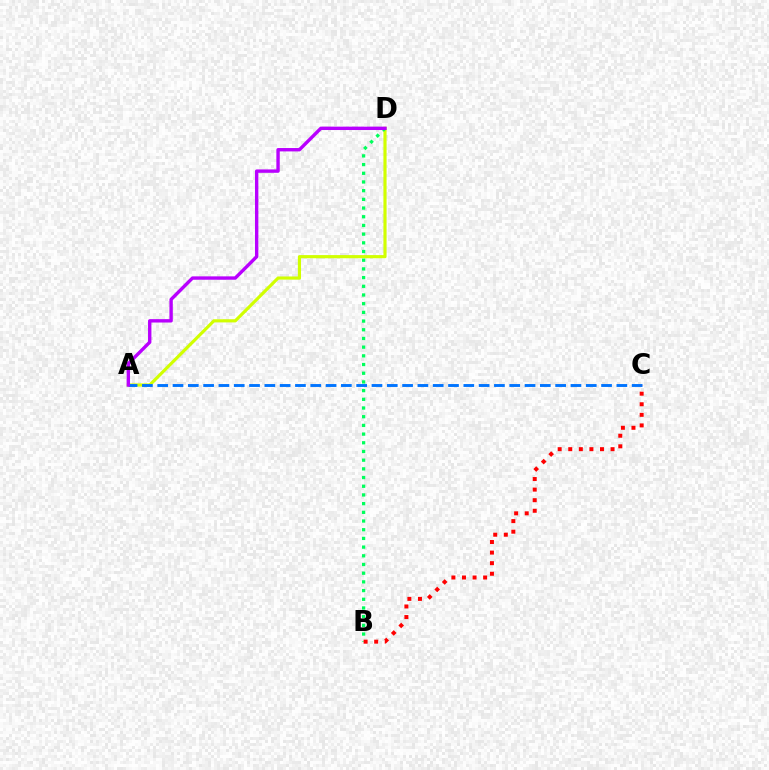{('A', 'D'): [{'color': '#d1ff00', 'line_style': 'solid', 'thickness': 2.27}, {'color': '#b900ff', 'line_style': 'solid', 'thickness': 2.44}], ('A', 'C'): [{'color': '#0074ff', 'line_style': 'dashed', 'thickness': 2.08}], ('B', 'D'): [{'color': '#00ff5c', 'line_style': 'dotted', 'thickness': 2.36}], ('B', 'C'): [{'color': '#ff0000', 'line_style': 'dotted', 'thickness': 2.87}]}